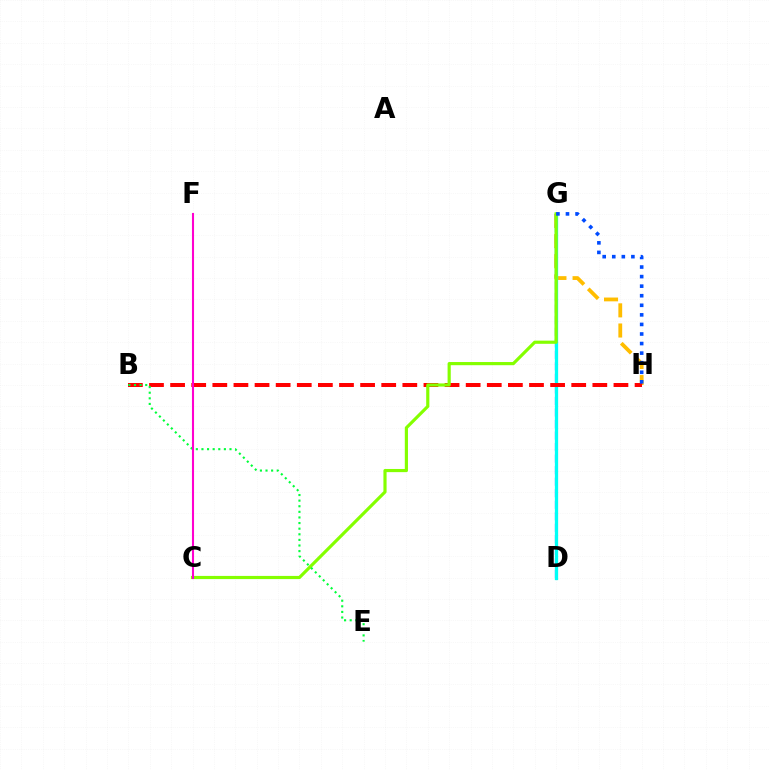{('G', 'H'): [{'color': '#ffbd00', 'line_style': 'dashed', 'thickness': 2.74}, {'color': '#004bff', 'line_style': 'dotted', 'thickness': 2.6}], ('D', 'G'): [{'color': '#7200ff', 'line_style': 'dashed', 'thickness': 1.57}, {'color': '#00fff6', 'line_style': 'solid', 'thickness': 2.36}], ('B', 'H'): [{'color': '#ff0000', 'line_style': 'dashed', 'thickness': 2.87}], ('C', 'G'): [{'color': '#84ff00', 'line_style': 'solid', 'thickness': 2.28}], ('B', 'E'): [{'color': '#00ff39', 'line_style': 'dotted', 'thickness': 1.52}], ('C', 'F'): [{'color': '#ff00cf', 'line_style': 'solid', 'thickness': 1.5}]}